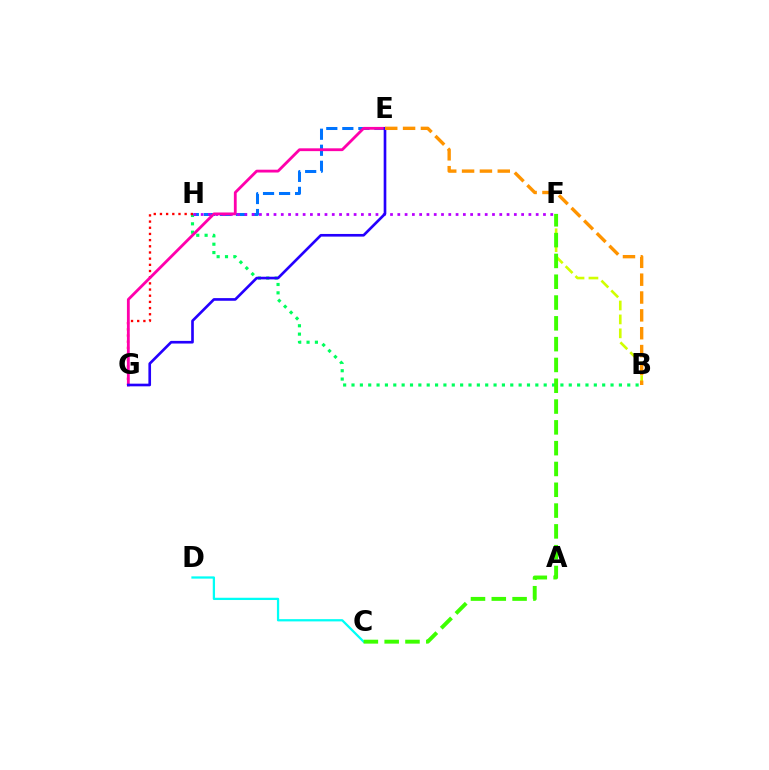{('B', 'H'): [{'color': '#00ff5c', 'line_style': 'dotted', 'thickness': 2.27}], ('G', 'H'): [{'color': '#ff0000', 'line_style': 'dotted', 'thickness': 1.68}], ('C', 'D'): [{'color': '#00fff6', 'line_style': 'solid', 'thickness': 1.63}], ('E', 'H'): [{'color': '#0074ff', 'line_style': 'dashed', 'thickness': 2.18}], ('B', 'F'): [{'color': '#d1ff00', 'line_style': 'dashed', 'thickness': 1.89}], ('F', 'H'): [{'color': '#b900ff', 'line_style': 'dotted', 'thickness': 1.98}], ('E', 'G'): [{'color': '#ff00ac', 'line_style': 'solid', 'thickness': 2.02}, {'color': '#2500ff', 'line_style': 'solid', 'thickness': 1.91}], ('C', 'F'): [{'color': '#3dff00', 'line_style': 'dashed', 'thickness': 2.83}], ('B', 'E'): [{'color': '#ff9400', 'line_style': 'dashed', 'thickness': 2.42}]}